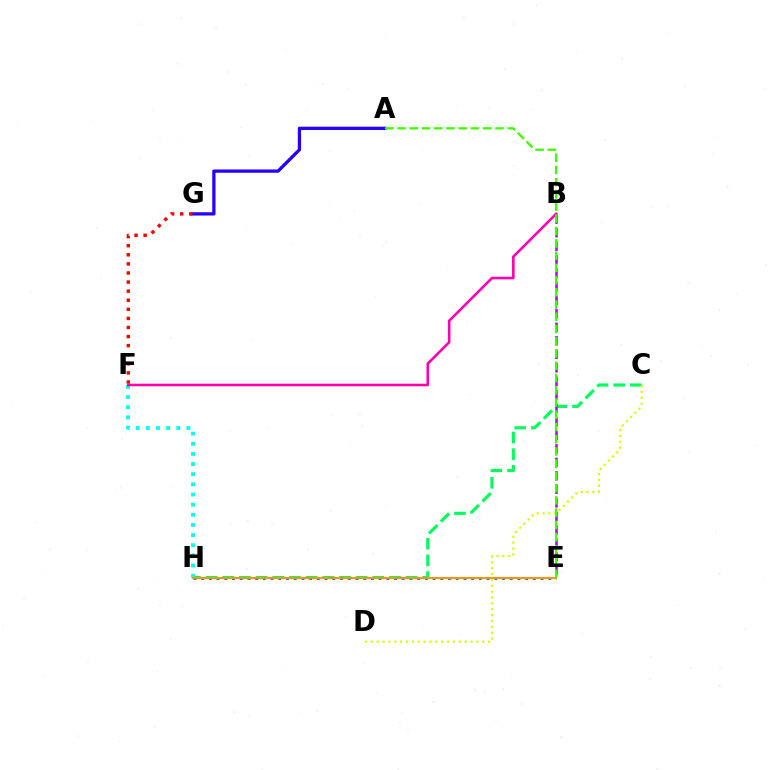{('C', 'H'): [{'color': '#00ff5c', 'line_style': 'dashed', 'thickness': 2.26}], ('E', 'H'): [{'color': '#0074ff', 'line_style': 'dotted', 'thickness': 2.1}, {'color': '#ff9400', 'line_style': 'solid', 'thickness': 1.52}], ('C', 'D'): [{'color': '#d1ff00', 'line_style': 'dotted', 'thickness': 1.59}], ('A', 'G'): [{'color': '#2500ff', 'line_style': 'solid', 'thickness': 2.36}], ('B', 'E'): [{'color': '#b900ff', 'line_style': 'dashed', 'thickness': 1.83}], ('F', 'H'): [{'color': '#00fff6', 'line_style': 'dotted', 'thickness': 2.76}], ('B', 'F'): [{'color': '#ff00ac', 'line_style': 'solid', 'thickness': 1.87}], ('A', 'E'): [{'color': '#3dff00', 'line_style': 'dashed', 'thickness': 1.66}], ('F', 'G'): [{'color': '#ff0000', 'line_style': 'dotted', 'thickness': 2.47}]}